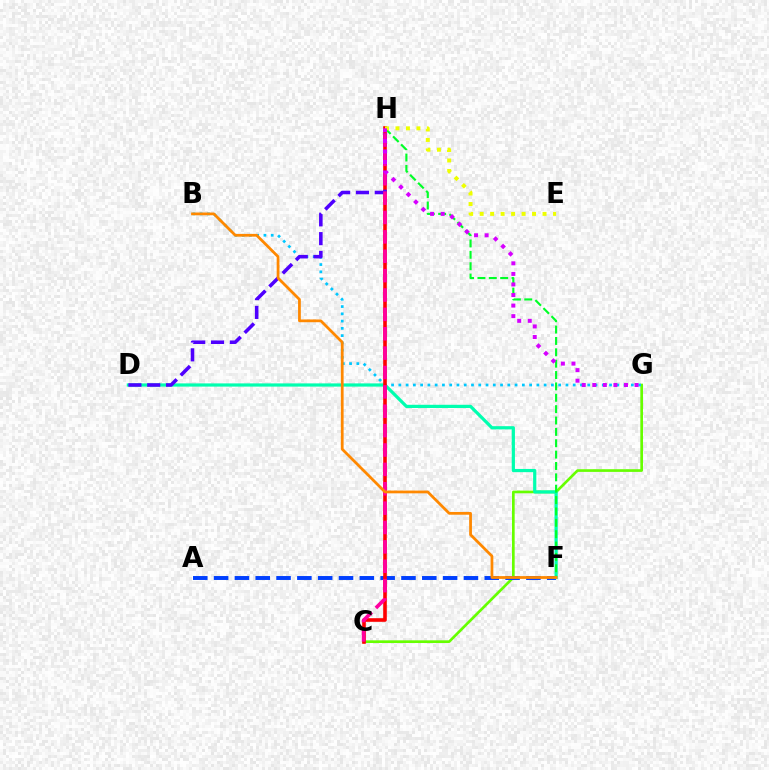{('C', 'G'): [{'color': '#66ff00', 'line_style': 'solid', 'thickness': 1.93}], ('B', 'G'): [{'color': '#00c7ff', 'line_style': 'dotted', 'thickness': 1.97}], ('A', 'F'): [{'color': '#003fff', 'line_style': 'dashed', 'thickness': 2.83}], ('D', 'F'): [{'color': '#00ffaf', 'line_style': 'solid', 'thickness': 2.31}], ('C', 'H'): [{'color': '#ff0000', 'line_style': 'solid', 'thickness': 2.6}, {'color': '#ff00a0', 'line_style': 'dashed', 'thickness': 2.63}], ('D', 'H'): [{'color': '#4f00ff', 'line_style': 'dashed', 'thickness': 2.56}], ('F', 'H'): [{'color': '#00ff27', 'line_style': 'dashed', 'thickness': 1.54}], ('E', 'H'): [{'color': '#eeff00', 'line_style': 'dotted', 'thickness': 2.85}], ('B', 'F'): [{'color': '#ff8800', 'line_style': 'solid', 'thickness': 1.99}], ('G', 'H'): [{'color': '#d600ff', 'line_style': 'dotted', 'thickness': 2.87}]}